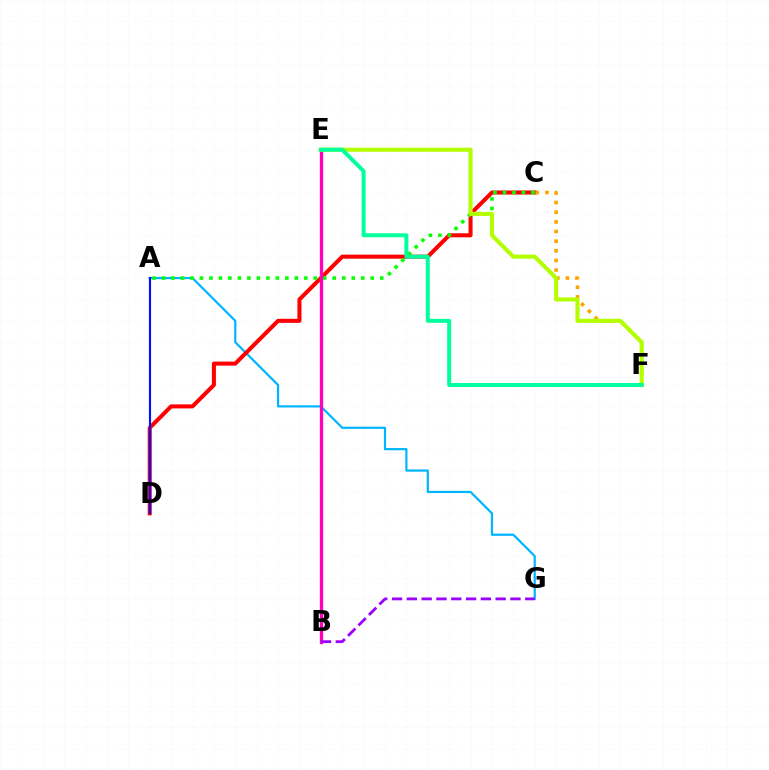{('A', 'G'): [{'color': '#00b5ff', 'line_style': 'solid', 'thickness': 1.59}], ('C', 'D'): [{'color': '#ff0000', 'line_style': 'solid', 'thickness': 2.9}], ('A', 'C'): [{'color': '#08ff00', 'line_style': 'dotted', 'thickness': 2.58}], ('B', 'E'): [{'color': '#ff00bd', 'line_style': 'solid', 'thickness': 2.38}], ('C', 'F'): [{'color': '#ffa500', 'line_style': 'dotted', 'thickness': 2.62}], ('B', 'G'): [{'color': '#9b00ff', 'line_style': 'dashed', 'thickness': 2.01}], ('A', 'D'): [{'color': '#0010ff', 'line_style': 'solid', 'thickness': 1.54}], ('E', 'F'): [{'color': '#b3ff00', 'line_style': 'solid', 'thickness': 2.95}, {'color': '#00ff9d', 'line_style': 'solid', 'thickness': 2.85}]}